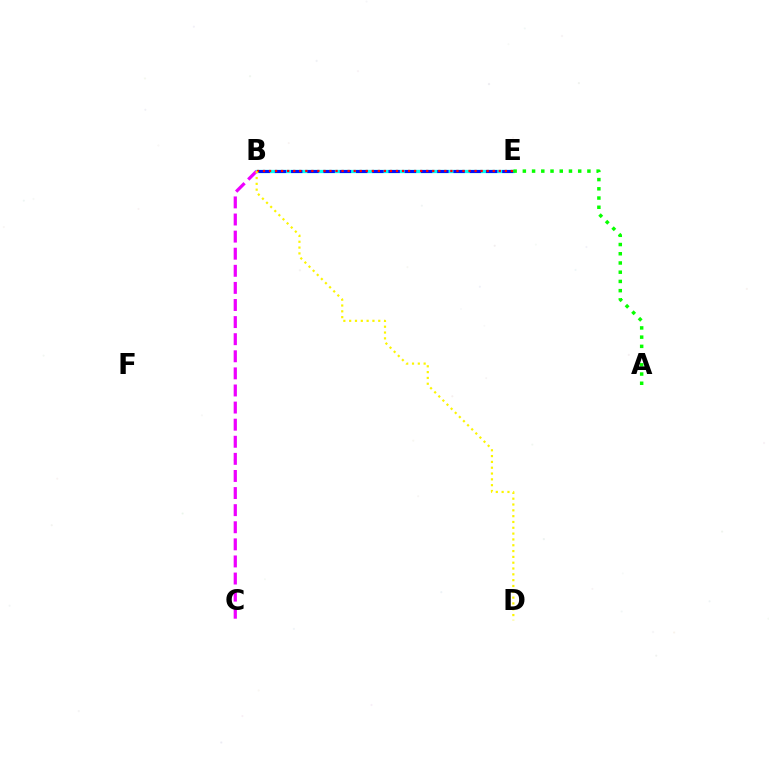{('B', 'E'): [{'color': '#00fff6', 'line_style': 'solid', 'thickness': 2.34}, {'color': '#0010ff', 'line_style': 'dashed', 'thickness': 2.21}, {'color': '#ff0000', 'line_style': 'dotted', 'thickness': 1.64}], ('B', 'C'): [{'color': '#ee00ff', 'line_style': 'dashed', 'thickness': 2.32}], ('A', 'E'): [{'color': '#08ff00', 'line_style': 'dotted', 'thickness': 2.51}], ('B', 'D'): [{'color': '#fcf500', 'line_style': 'dotted', 'thickness': 1.58}]}